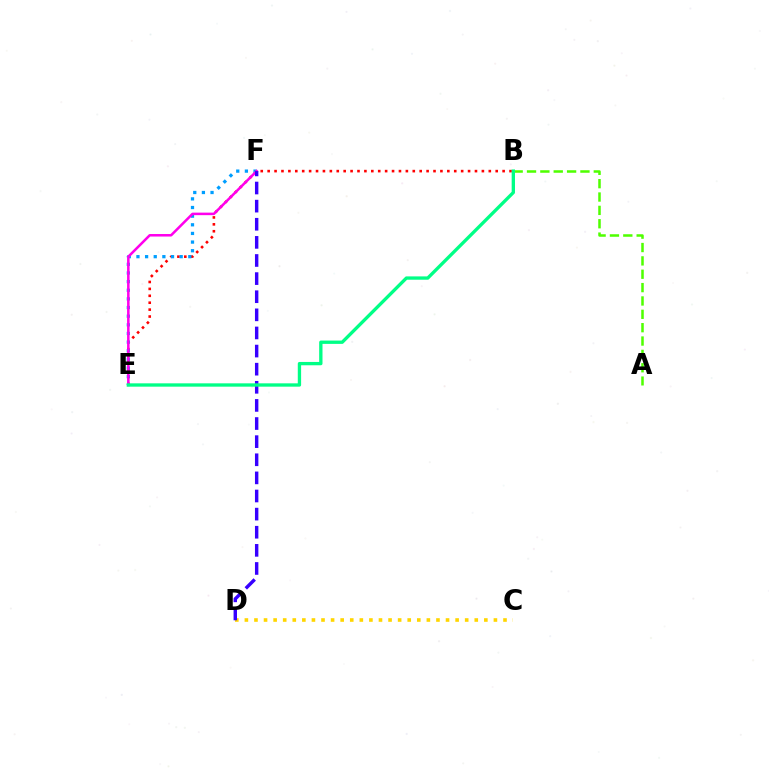{('A', 'B'): [{'color': '#4fff00', 'line_style': 'dashed', 'thickness': 1.81}], ('B', 'E'): [{'color': '#ff0000', 'line_style': 'dotted', 'thickness': 1.88}, {'color': '#00ff86', 'line_style': 'solid', 'thickness': 2.4}], ('E', 'F'): [{'color': '#009eff', 'line_style': 'dotted', 'thickness': 2.35}, {'color': '#ff00ed', 'line_style': 'solid', 'thickness': 1.82}], ('C', 'D'): [{'color': '#ffd500', 'line_style': 'dotted', 'thickness': 2.6}], ('D', 'F'): [{'color': '#3700ff', 'line_style': 'dashed', 'thickness': 2.46}]}